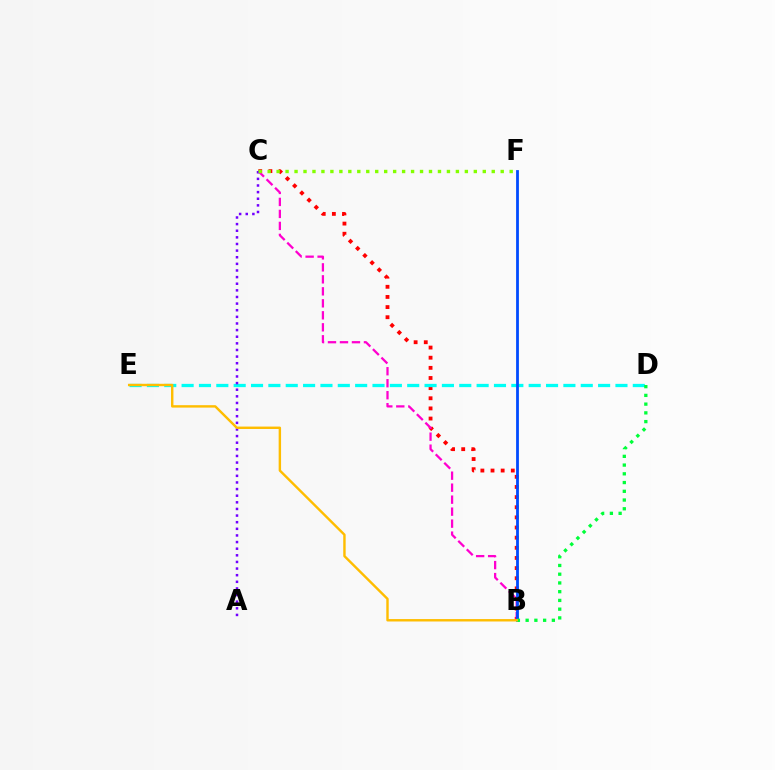{('B', 'C'): [{'color': '#ff0000', 'line_style': 'dotted', 'thickness': 2.76}, {'color': '#ff00cf', 'line_style': 'dashed', 'thickness': 1.63}], ('D', 'E'): [{'color': '#00fff6', 'line_style': 'dashed', 'thickness': 2.36}], ('B', 'F'): [{'color': '#004bff', 'line_style': 'solid', 'thickness': 2.01}], ('A', 'C'): [{'color': '#7200ff', 'line_style': 'dotted', 'thickness': 1.8}], ('C', 'F'): [{'color': '#84ff00', 'line_style': 'dotted', 'thickness': 2.44}], ('B', 'D'): [{'color': '#00ff39', 'line_style': 'dotted', 'thickness': 2.37}], ('B', 'E'): [{'color': '#ffbd00', 'line_style': 'solid', 'thickness': 1.74}]}